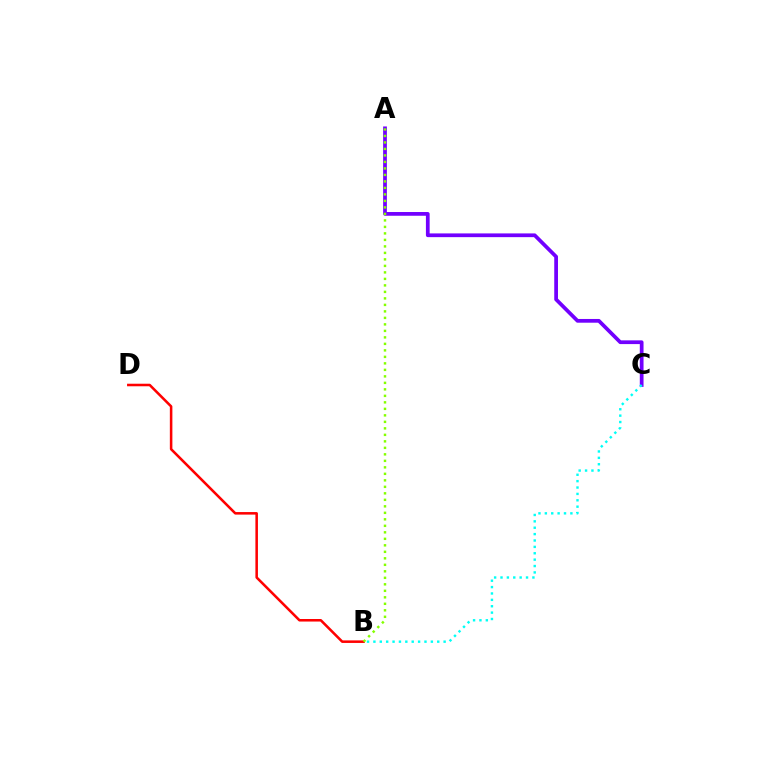{('A', 'C'): [{'color': '#7200ff', 'line_style': 'solid', 'thickness': 2.69}], ('B', 'D'): [{'color': '#ff0000', 'line_style': 'solid', 'thickness': 1.83}], ('A', 'B'): [{'color': '#84ff00', 'line_style': 'dotted', 'thickness': 1.77}], ('B', 'C'): [{'color': '#00fff6', 'line_style': 'dotted', 'thickness': 1.73}]}